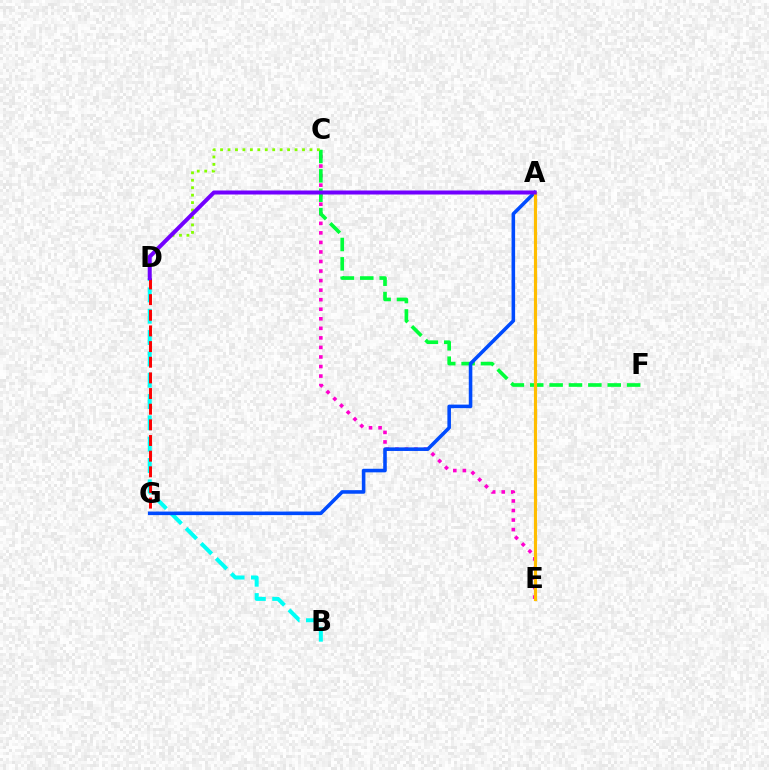{('B', 'D'): [{'color': '#00fff6', 'line_style': 'dashed', 'thickness': 2.9}], ('C', 'E'): [{'color': '#ff00cf', 'line_style': 'dotted', 'thickness': 2.59}], ('C', 'F'): [{'color': '#00ff39', 'line_style': 'dashed', 'thickness': 2.63}], ('D', 'G'): [{'color': '#ff0000', 'line_style': 'dashed', 'thickness': 2.13}], ('A', 'G'): [{'color': '#004bff', 'line_style': 'solid', 'thickness': 2.57}], ('A', 'E'): [{'color': '#ffbd00', 'line_style': 'solid', 'thickness': 2.27}], ('C', 'D'): [{'color': '#84ff00', 'line_style': 'dotted', 'thickness': 2.02}], ('A', 'D'): [{'color': '#7200ff', 'line_style': 'solid', 'thickness': 2.89}]}